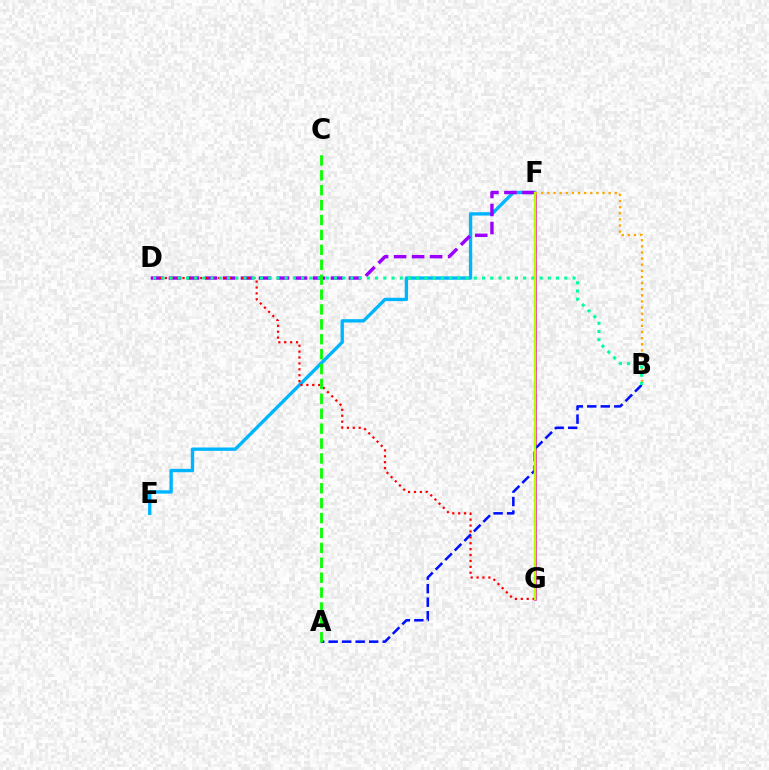{('E', 'F'): [{'color': '#00b5ff', 'line_style': 'solid', 'thickness': 2.41}], ('D', 'F'): [{'color': '#9b00ff', 'line_style': 'dashed', 'thickness': 2.44}], ('D', 'G'): [{'color': '#ff0000', 'line_style': 'dotted', 'thickness': 1.6}], ('F', 'G'): [{'color': '#ff00bd', 'line_style': 'solid', 'thickness': 1.85}, {'color': '#b3ff00', 'line_style': 'solid', 'thickness': 1.7}], ('B', 'F'): [{'color': '#ffa500', 'line_style': 'dotted', 'thickness': 1.66}], ('A', 'B'): [{'color': '#0010ff', 'line_style': 'dashed', 'thickness': 1.83}], ('B', 'D'): [{'color': '#00ff9d', 'line_style': 'dotted', 'thickness': 2.23}], ('A', 'C'): [{'color': '#08ff00', 'line_style': 'dashed', 'thickness': 2.02}]}